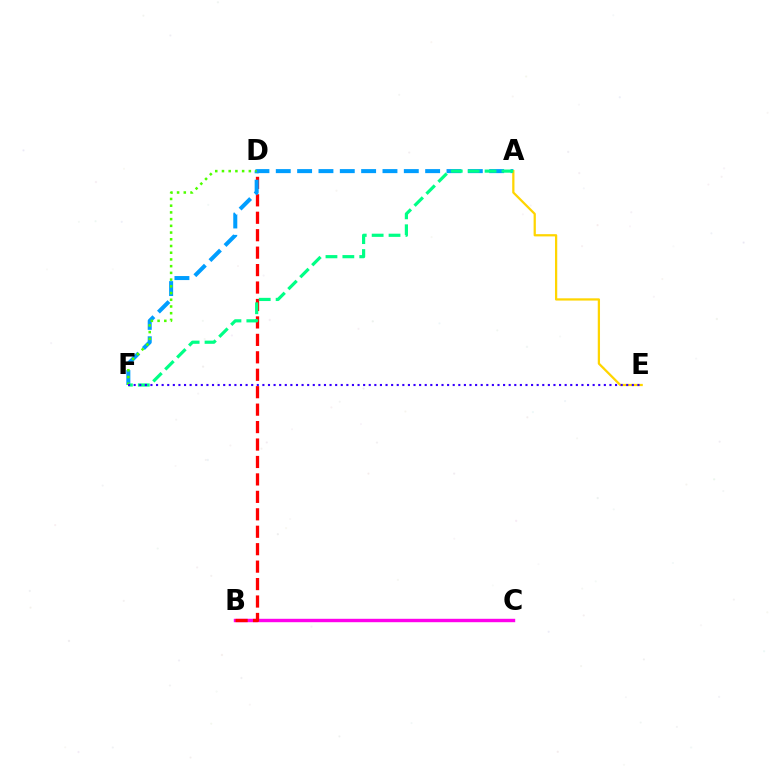{('B', 'C'): [{'color': '#ff00ed', 'line_style': 'solid', 'thickness': 2.45}], ('B', 'D'): [{'color': '#ff0000', 'line_style': 'dashed', 'thickness': 2.37}], ('A', 'F'): [{'color': '#009eff', 'line_style': 'dashed', 'thickness': 2.9}, {'color': '#00ff86', 'line_style': 'dashed', 'thickness': 2.29}], ('A', 'E'): [{'color': '#ffd500', 'line_style': 'solid', 'thickness': 1.62}], ('D', 'F'): [{'color': '#4fff00', 'line_style': 'dotted', 'thickness': 1.83}], ('E', 'F'): [{'color': '#3700ff', 'line_style': 'dotted', 'thickness': 1.52}]}